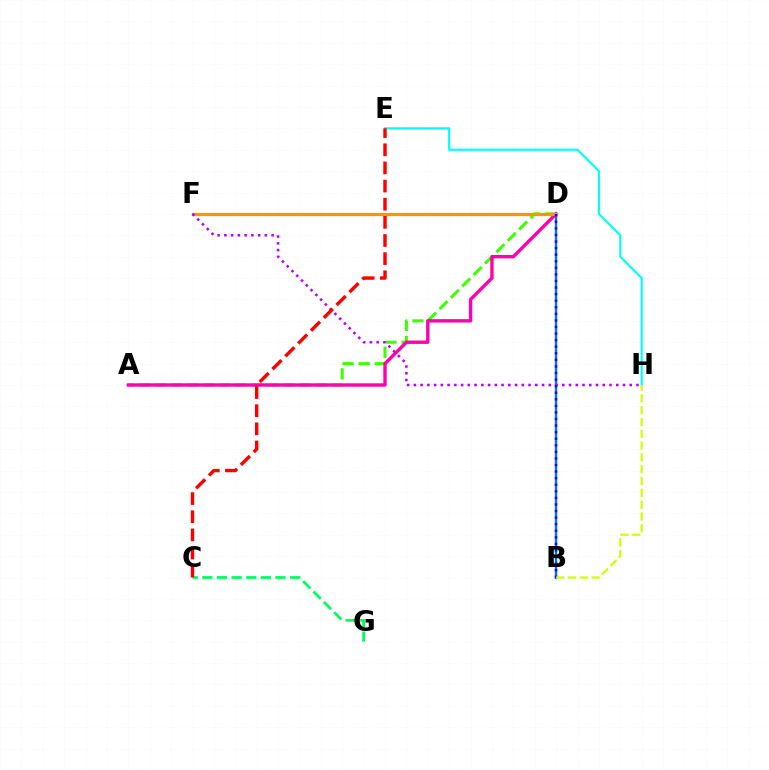{('A', 'D'): [{'color': '#3dff00', 'line_style': 'dashed', 'thickness': 2.18}, {'color': '#ff00ac', 'line_style': 'solid', 'thickness': 2.44}], ('B', 'D'): [{'color': '#0074ff', 'line_style': 'solid', 'thickness': 1.73}, {'color': '#2500ff', 'line_style': 'dotted', 'thickness': 1.79}], ('E', 'H'): [{'color': '#00fff6', 'line_style': 'solid', 'thickness': 1.55}], ('D', 'F'): [{'color': '#ff9400', 'line_style': 'solid', 'thickness': 2.34}], ('F', 'H'): [{'color': '#b900ff', 'line_style': 'dotted', 'thickness': 1.83}], ('C', 'G'): [{'color': '#00ff5c', 'line_style': 'dashed', 'thickness': 1.99}], ('B', 'H'): [{'color': '#d1ff00', 'line_style': 'dashed', 'thickness': 1.6}], ('C', 'E'): [{'color': '#ff0000', 'line_style': 'dashed', 'thickness': 2.46}]}